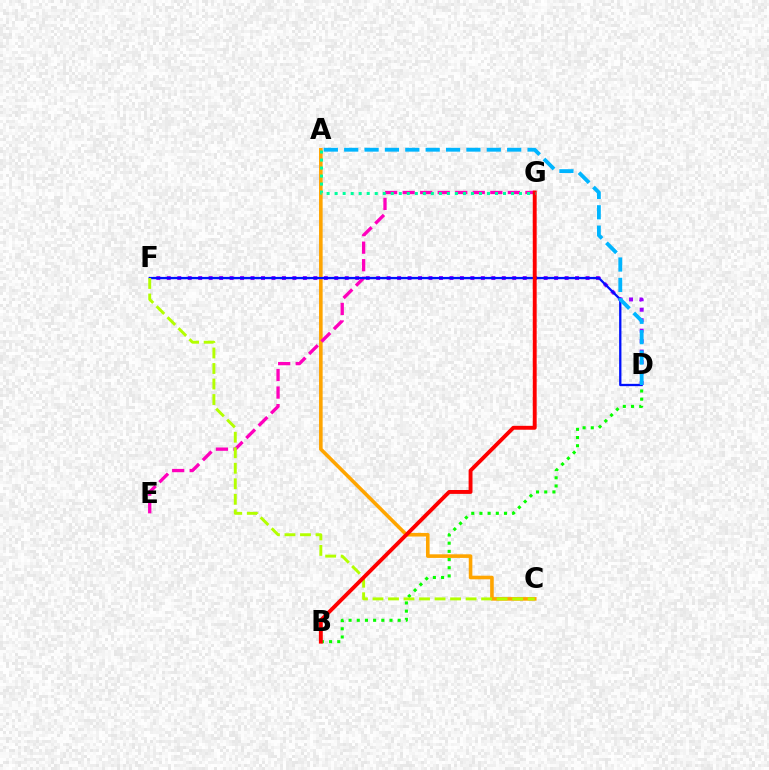{('A', 'C'): [{'color': '#ffa500', 'line_style': 'solid', 'thickness': 2.59}], ('E', 'G'): [{'color': '#ff00bd', 'line_style': 'dashed', 'thickness': 2.38}], ('B', 'D'): [{'color': '#08ff00', 'line_style': 'dotted', 'thickness': 2.22}], ('D', 'F'): [{'color': '#9b00ff', 'line_style': 'dotted', 'thickness': 2.84}, {'color': '#0010ff', 'line_style': 'solid', 'thickness': 1.66}], ('A', 'D'): [{'color': '#00b5ff', 'line_style': 'dashed', 'thickness': 2.77}], ('C', 'F'): [{'color': '#b3ff00', 'line_style': 'dashed', 'thickness': 2.11}], ('B', 'G'): [{'color': '#ff0000', 'line_style': 'solid', 'thickness': 2.8}], ('A', 'G'): [{'color': '#00ff9d', 'line_style': 'dotted', 'thickness': 2.18}]}